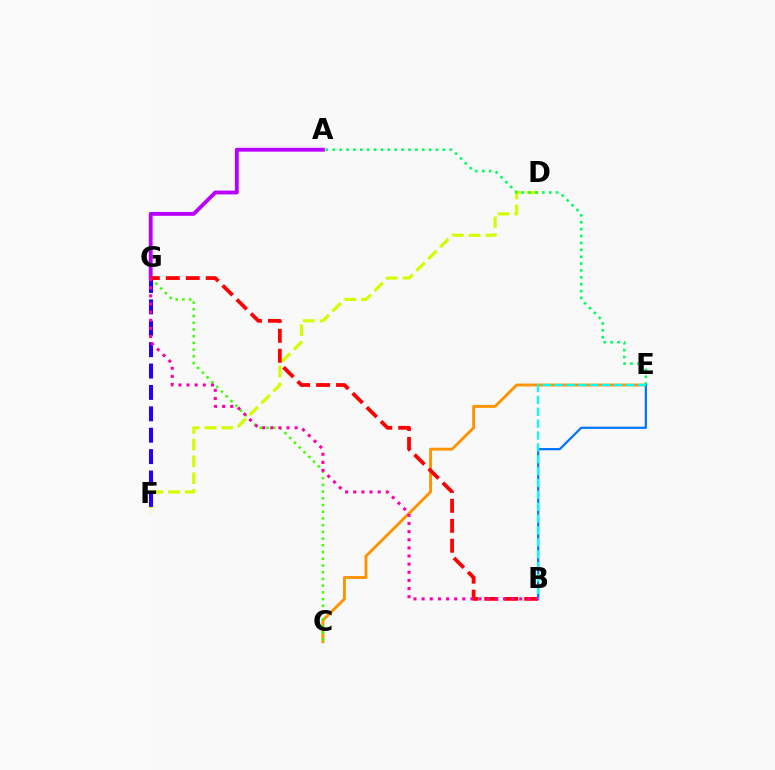{('D', 'F'): [{'color': '#d1ff00', 'line_style': 'dashed', 'thickness': 2.28}], ('A', 'G'): [{'color': '#b900ff', 'line_style': 'solid', 'thickness': 2.76}], ('C', 'E'): [{'color': '#ff9400', 'line_style': 'solid', 'thickness': 2.08}], ('C', 'G'): [{'color': '#3dff00', 'line_style': 'dotted', 'thickness': 1.83}], ('F', 'G'): [{'color': '#2500ff', 'line_style': 'dashed', 'thickness': 2.91}], ('A', 'E'): [{'color': '#00ff5c', 'line_style': 'dotted', 'thickness': 1.87}], ('B', 'E'): [{'color': '#0074ff', 'line_style': 'solid', 'thickness': 1.6}, {'color': '#00fff6', 'line_style': 'dashed', 'thickness': 1.61}], ('B', 'G'): [{'color': '#ff0000', 'line_style': 'dashed', 'thickness': 2.71}, {'color': '#ff00ac', 'line_style': 'dotted', 'thickness': 2.21}]}